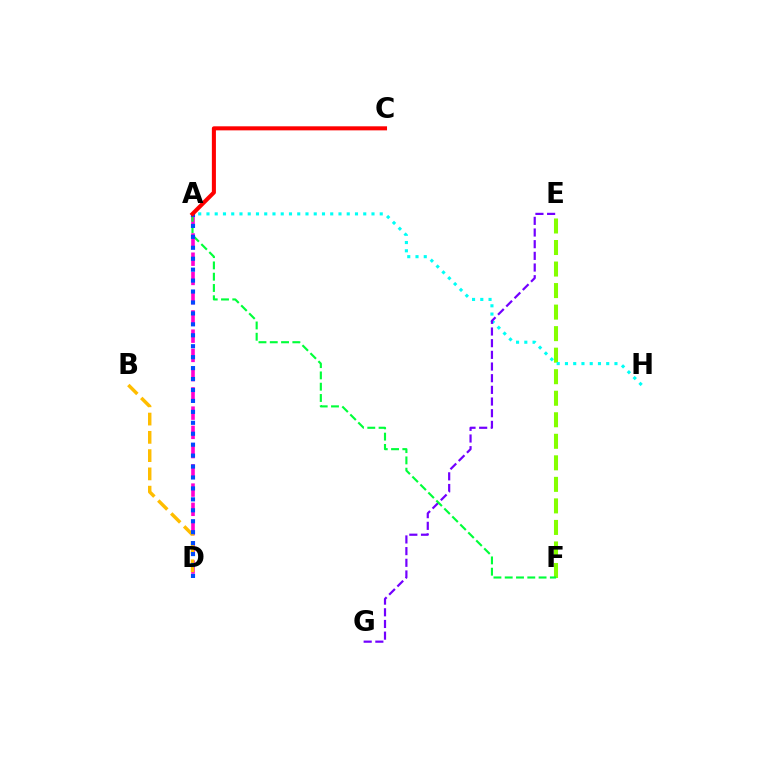{('A', 'D'): [{'color': '#ff00cf', 'line_style': 'dashed', 'thickness': 2.61}, {'color': '#004bff', 'line_style': 'dotted', 'thickness': 2.97}], ('E', 'F'): [{'color': '#84ff00', 'line_style': 'dashed', 'thickness': 2.93}], ('A', 'H'): [{'color': '#00fff6', 'line_style': 'dotted', 'thickness': 2.24}], ('E', 'G'): [{'color': '#7200ff', 'line_style': 'dashed', 'thickness': 1.59}], ('A', 'F'): [{'color': '#00ff39', 'line_style': 'dashed', 'thickness': 1.53}], ('B', 'D'): [{'color': '#ffbd00', 'line_style': 'dashed', 'thickness': 2.48}], ('A', 'C'): [{'color': '#ff0000', 'line_style': 'solid', 'thickness': 2.92}]}